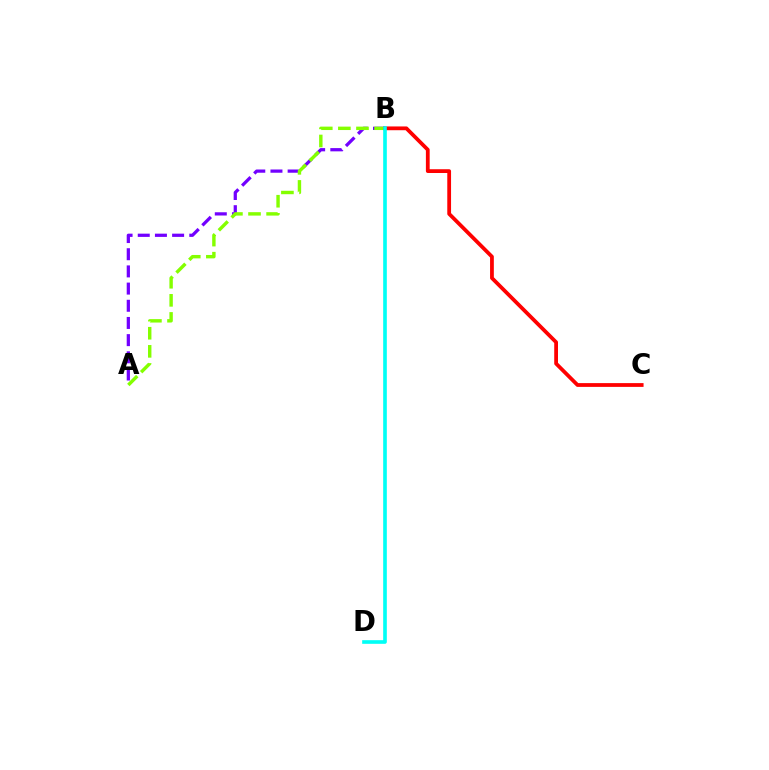{('A', 'B'): [{'color': '#7200ff', 'line_style': 'dashed', 'thickness': 2.33}, {'color': '#84ff00', 'line_style': 'dashed', 'thickness': 2.46}], ('B', 'C'): [{'color': '#ff0000', 'line_style': 'solid', 'thickness': 2.72}], ('B', 'D'): [{'color': '#00fff6', 'line_style': 'solid', 'thickness': 2.62}]}